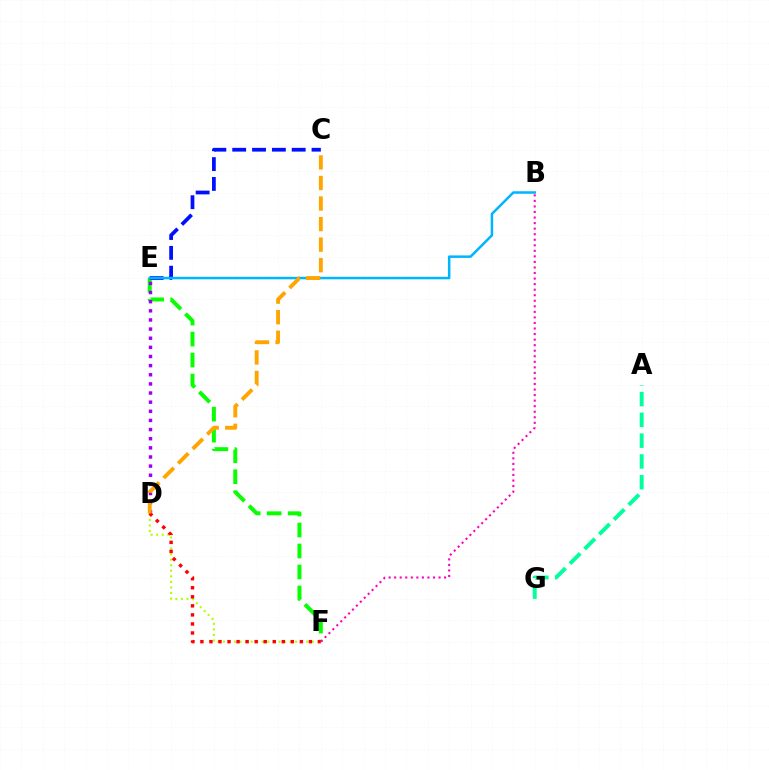{('E', 'F'): [{'color': '#08ff00', 'line_style': 'dashed', 'thickness': 2.85}], ('A', 'G'): [{'color': '#00ff9d', 'line_style': 'dashed', 'thickness': 2.82}], ('C', 'E'): [{'color': '#0010ff', 'line_style': 'dashed', 'thickness': 2.69}], ('D', 'E'): [{'color': '#9b00ff', 'line_style': 'dotted', 'thickness': 2.48}], ('B', 'E'): [{'color': '#00b5ff', 'line_style': 'solid', 'thickness': 1.81}], ('D', 'F'): [{'color': '#b3ff00', 'line_style': 'dotted', 'thickness': 1.51}, {'color': '#ff0000', 'line_style': 'dotted', 'thickness': 2.46}], ('B', 'F'): [{'color': '#ff00bd', 'line_style': 'dotted', 'thickness': 1.51}], ('C', 'D'): [{'color': '#ffa500', 'line_style': 'dashed', 'thickness': 2.79}]}